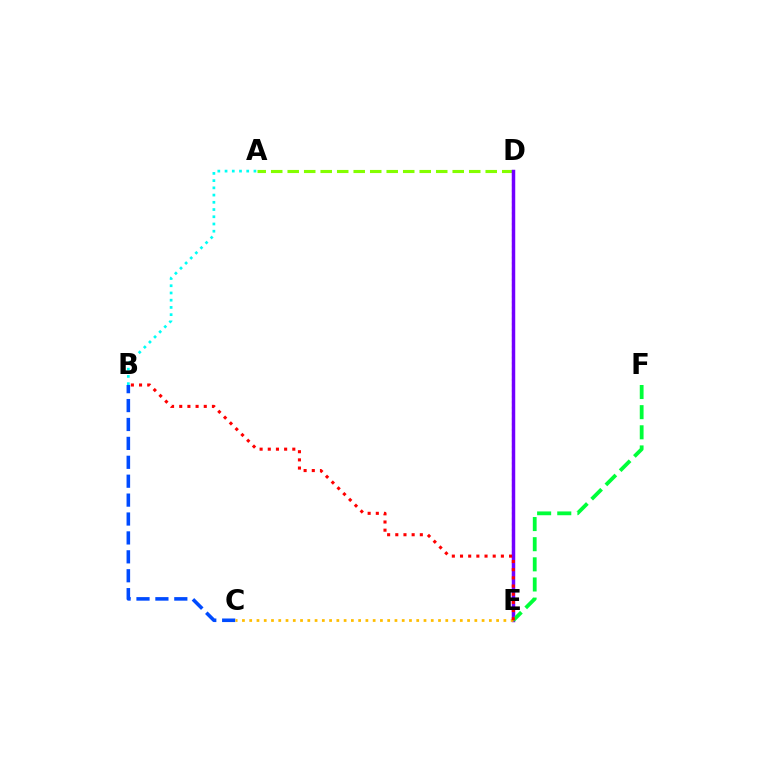{('A', 'D'): [{'color': '#84ff00', 'line_style': 'dashed', 'thickness': 2.24}], ('D', 'E'): [{'color': '#ff00cf', 'line_style': 'dotted', 'thickness': 1.51}, {'color': '#7200ff', 'line_style': 'solid', 'thickness': 2.5}], ('B', 'C'): [{'color': '#004bff', 'line_style': 'dashed', 'thickness': 2.57}], ('A', 'B'): [{'color': '#00fff6', 'line_style': 'dotted', 'thickness': 1.96}], ('E', 'F'): [{'color': '#00ff39', 'line_style': 'dashed', 'thickness': 2.74}], ('C', 'E'): [{'color': '#ffbd00', 'line_style': 'dotted', 'thickness': 1.97}], ('B', 'E'): [{'color': '#ff0000', 'line_style': 'dotted', 'thickness': 2.22}]}